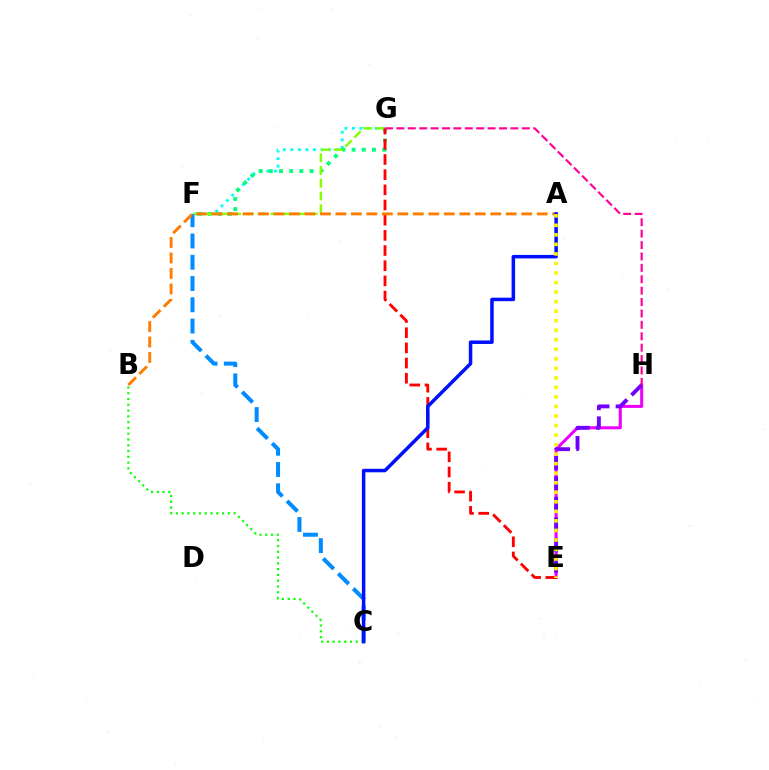{('F', 'G'): [{'color': '#00fff6', 'line_style': 'dotted', 'thickness': 2.05}, {'color': '#00ff74', 'line_style': 'dotted', 'thickness': 2.76}, {'color': '#84ff00', 'line_style': 'dashed', 'thickness': 1.73}], ('C', 'F'): [{'color': '#008cff', 'line_style': 'dashed', 'thickness': 2.89}], ('E', 'H'): [{'color': '#ee00ff', 'line_style': 'solid', 'thickness': 2.2}, {'color': '#7200ff', 'line_style': 'dashed', 'thickness': 2.79}], ('E', 'G'): [{'color': '#ff0000', 'line_style': 'dashed', 'thickness': 2.06}], ('A', 'B'): [{'color': '#ff7c00', 'line_style': 'dashed', 'thickness': 2.1}], ('G', 'H'): [{'color': '#ff0094', 'line_style': 'dashed', 'thickness': 1.55}], ('B', 'C'): [{'color': '#08ff00', 'line_style': 'dotted', 'thickness': 1.57}], ('A', 'C'): [{'color': '#0010ff', 'line_style': 'solid', 'thickness': 2.52}], ('A', 'E'): [{'color': '#fcf500', 'line_style': 'dotted', 'thickness': 2.59}]}